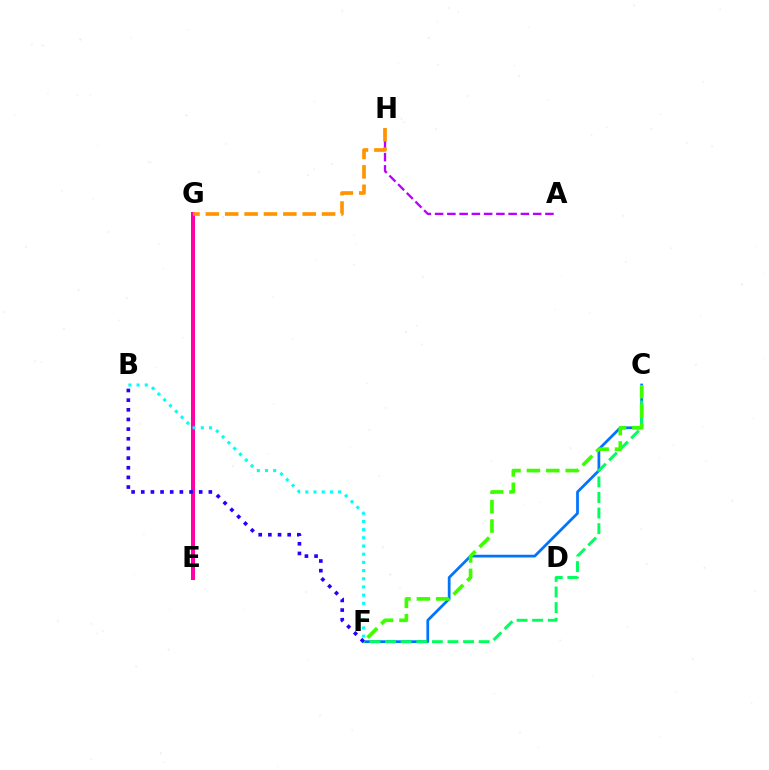{('A', 'H'): [{'color': '#b900ff', 'line_style': 'dashed', 'thickness': 1.67}], ('E', 'G'): [{'color': '#ff0000', 'line_style': 'solid', 'thickness': 2.78}, {'color': '#d1ff00', 'line_style': 'dotted', 'thickness': 1.51}, {'color': '#ff00ac', 'line_style': 'solid', 'thickness': 2.74}], ('C', 'F'): [{'color': '#0074ff', 'line_style': 'solid', 'thickness': 1.98}, {'color': '#00ff5c', 'line_style': 'dashed', 'thickness': 2.12}, {'color': '#3dff00', 'line_style': 'dashed', 'thickness': 2.63}], ('B', 'F'): [{'color': '#00fff6', 'line_style': 'dotted', 'thickness': 2.23}, {'color': '#2500ff', 'line_style': 'dotted', 'thickness': 2.62}], ('G', 'H'): [{'color': '#ff9400', 'line_style': 'dashed', 'thickness': 2.63}]}